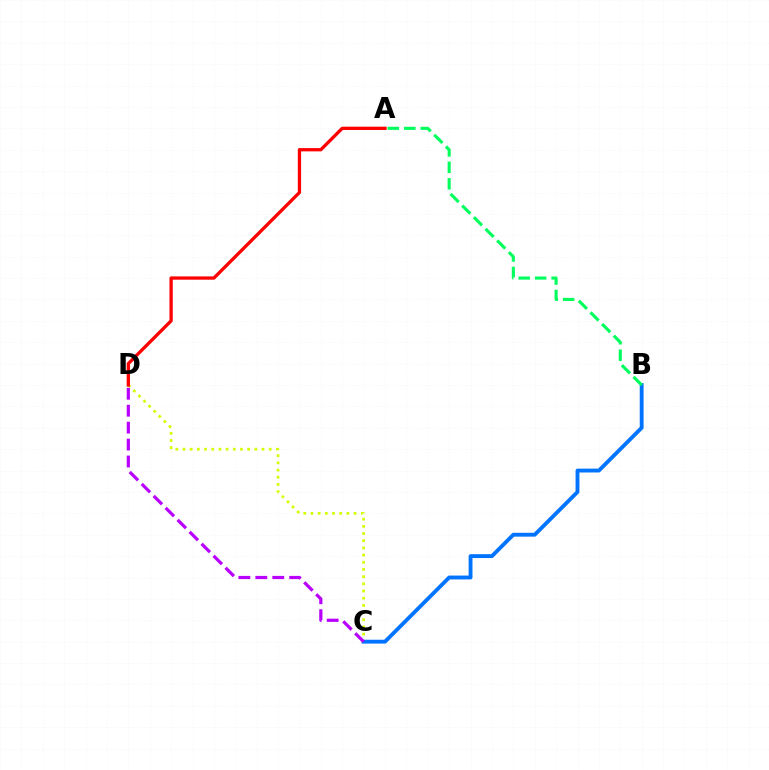{('C', 'D'): [{'color': '#d1ff00', 'line_style': 'dotted', 'thickness': 1.95}, {'color': '#b900ff', 'line_style': 'dashed', 'thickness': 2.3}], ('B', 'C'): [{'color': '#0074ff', 'line_style': 'solid', 'thickness': 2.78}], ('A', 'D'): [{'color': '#ff0000', 'line_style': 'solid', 'thickness': 2.37}], ('A', 'B'): [{'color': '#00ff5c', 'line_style': 'dashed', 'thickness': 2.24}]}